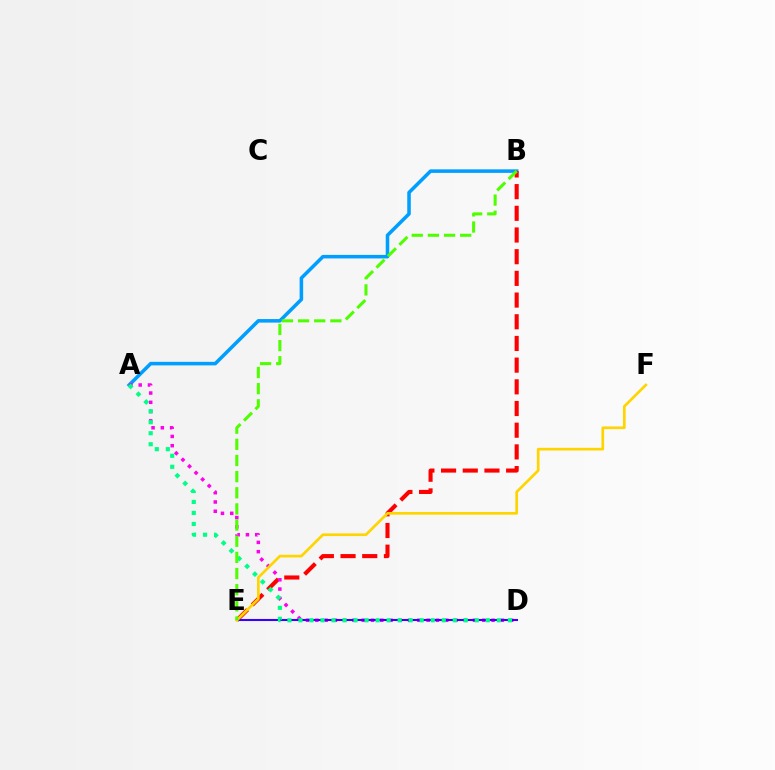{('A', 'B'): [{'color': '#009eff', 'line_style': 'solid', 'thickness': 2.55}], ('B', 'E'): [{'color': '#ff0000', 'line_style': 'dashed', 'thickness': 2.95}, {'color': '#4fff00', 'line_style': 'dashed', 'thickness': 2.19}], ('A', 'D'): [{'color': '#ff00ed', 'line_style': 'dotted', 'thickness': 2.52}, {'color': '#00ff86', 'line_style': 'dotted', 'thickness': 2.99}], ('D', 'E'): [{'color': '#3700ff', 'line_style': 'solid', 'thickness': 1.5}], ('E', 'F'): [{'color': '#ffd500', 'line_style': 'solid', 'thickness': 1.93}]}